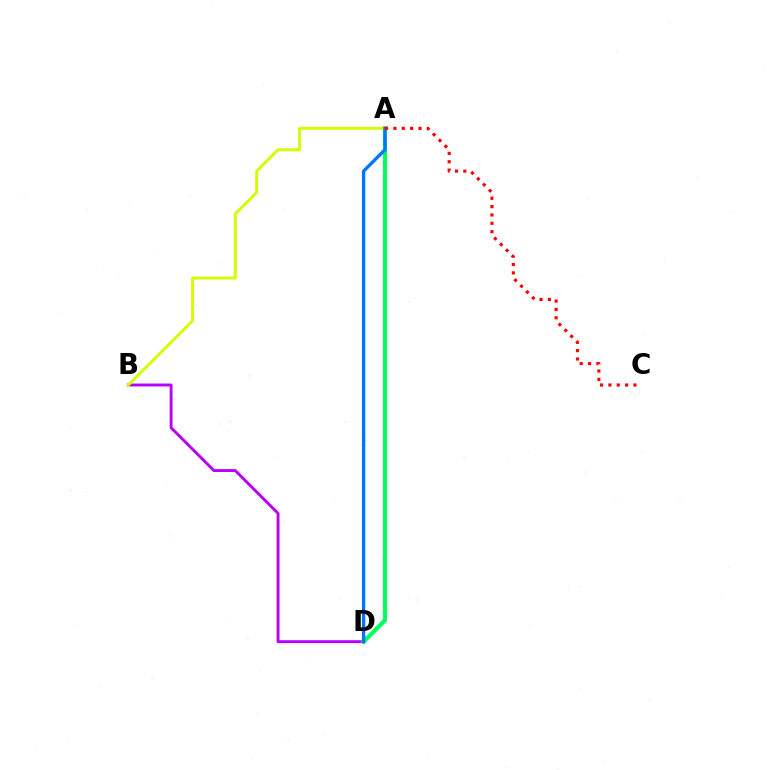{('B', 'D'): [{'color': '#b900ff', 'line_style': 'solid', 'thickness': 2.09}], ('A', 'D'): [{'color': '#00ff5c', 'line_style': 'solid', 'thickness': 2.98}, {'color': '#0074ff', 'line_style': 'solid', 'thickness': 2.4}], ('A', 'B'): [{'color': '#d1ff00', 'line_style': 'solid', 'thickness': 2.1}], ('A', 'C'): [{'color': '#ff0000', 'line_style': 'dotted', 'thickness': 2.27}]}